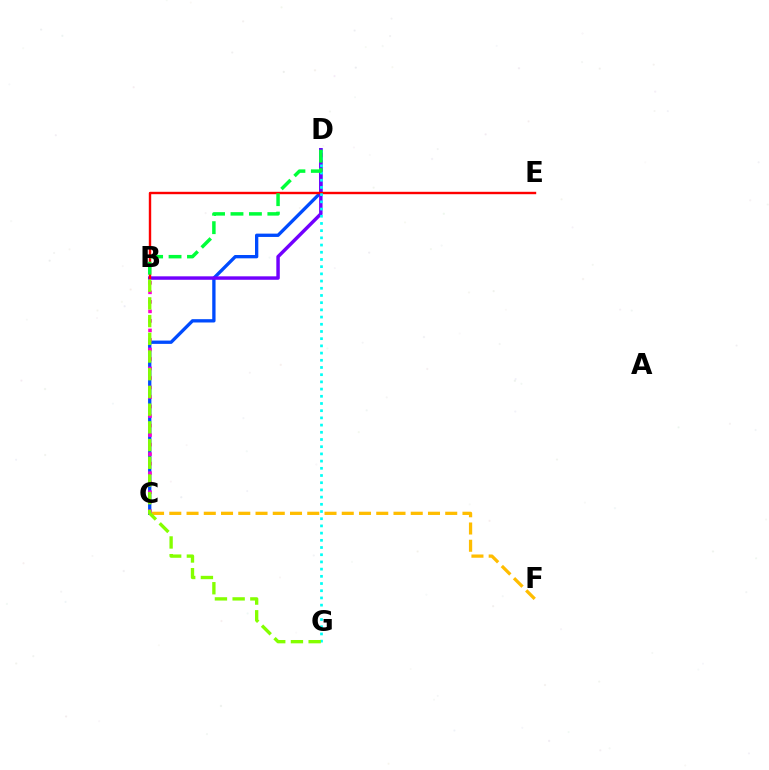{('C', 'D'): [{'color': '#004bff', 'line_style': 'solid', 'thickness': 2.39}], ('B', 'D'): [{'color': '#7200ff', 'line_style': 'solid', 'thickness': 2.49}, {'color': '#00ff39', 'line_style': 'dashed', 'thickness': 2.5}], ('B', 'C'): [{'color': '#ff00cf', 'line_style': 'dotted', 'thickness': 2.59}], ('C', 'F'): [{'color': '#ffbd00', 'line_style': 'dashed', 'thickness': 2.34}], ('B', 'E'): [{'color': '#ff0000', 'line_style': 'solid', 'thickness': 1.73}], ('D', 'G'): [{'color': '#00fff6', 'line_style': 'dotted', 'thickness': 1.96}], ('B', 'G'): [{'color': '#84ff00', 'line_style': 'dashed', 'thickness': 2.41}]}